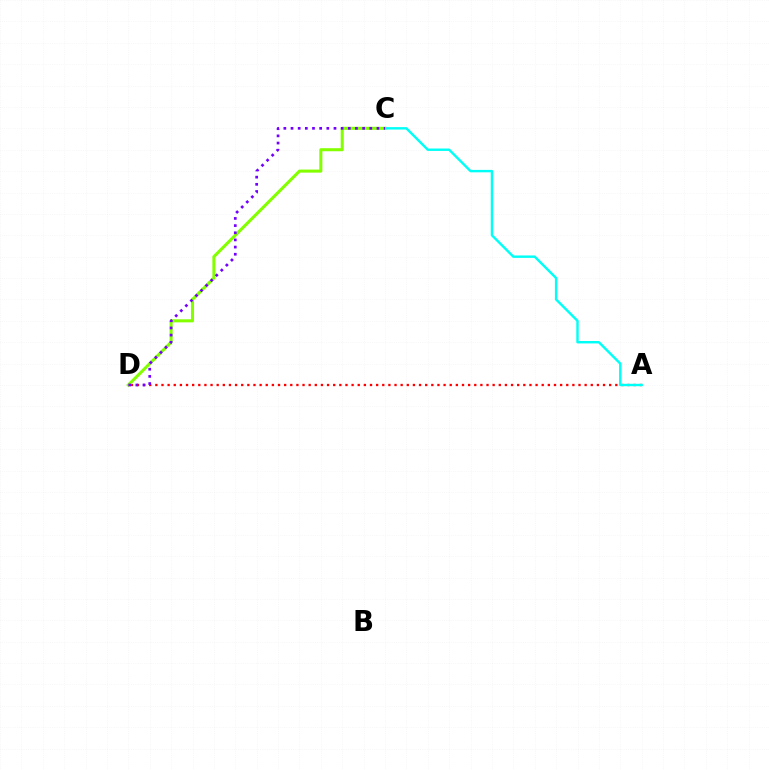{('A', 'D'): [{'color': '#ff0000', 'line_style': 'dotted', 'thickness': 1.67}], ('C', 'D'): [{'color': '#84ff00', 'line_style': 'solid', 'thickness': 2.2}, {'color': '#7200ff', 'line_style': 'dotted', 'thickness': 1.95}], ('A', 'C'): [{'color': '#00fff6', 'line_style': 'solid', 'thickness': 1.75}]}